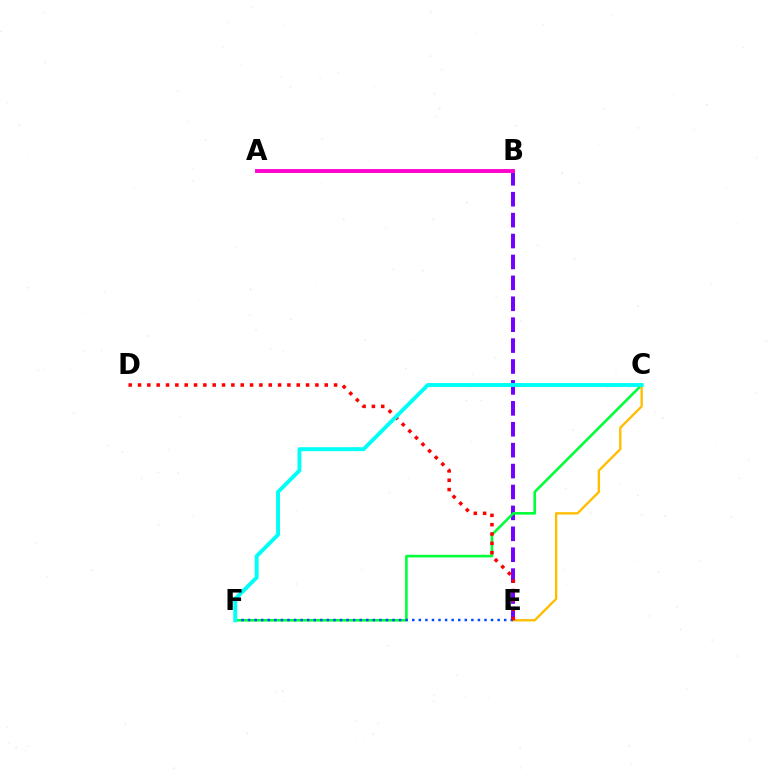{('B', 'E'): [{'color': '#7200ff', 'line_style': 'dashed', 'thickness': 2.84}], ('C', 'F'): [{'color': '#00ff39', 'line_style': 'solid', 'thickness': 1.87}, {'color': '#00fff6', 'line_style': 'solid', 'thickness': 2.82}], ('C', 'E'): [{'color': '#ffbd00', 'line_style': 'solid', 'thickness': 1.68}], ('A', 'B'): [{'color': '#84ff00', 'line_style': 'solid', 'thickness': 1.82}, {'color': '#ff00cf', 'line_style': 'solid', 'thickness': 2.78}], ('E', 'F'): [{'color': '#004bff', 'line_style': 'dotted', 'thickness': 1.78}], ('D', 'E'): [{'color': '#ff0000', 'line_style': 'dotted', 'thickness': 2.54}]}